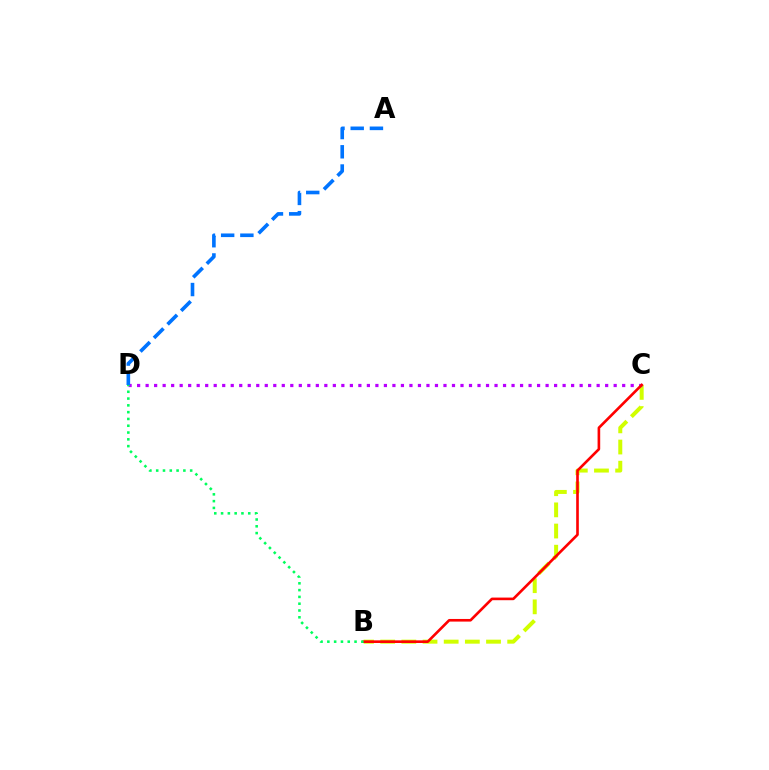{('B', 'C'): [{'color': '#d1ff00', 'line_style': 'dashed', 'thickness': 2.88}, {'color': '#ff0000', 'line_style': 'solid', 'thickness': 1.9}], ('C', 'D'): [{'color': '#b900ff', 'line_style': 'dotted', 'thickness': 2.31}], ('A', 'D'): [{'color': '#0074ff', 'line_style': 'dashed', 'thickness': 2.61}], ('B', 'D'): [{'color': '#00ff5c', 'line_style': 'dotted', 'thickness': 1.85}]}